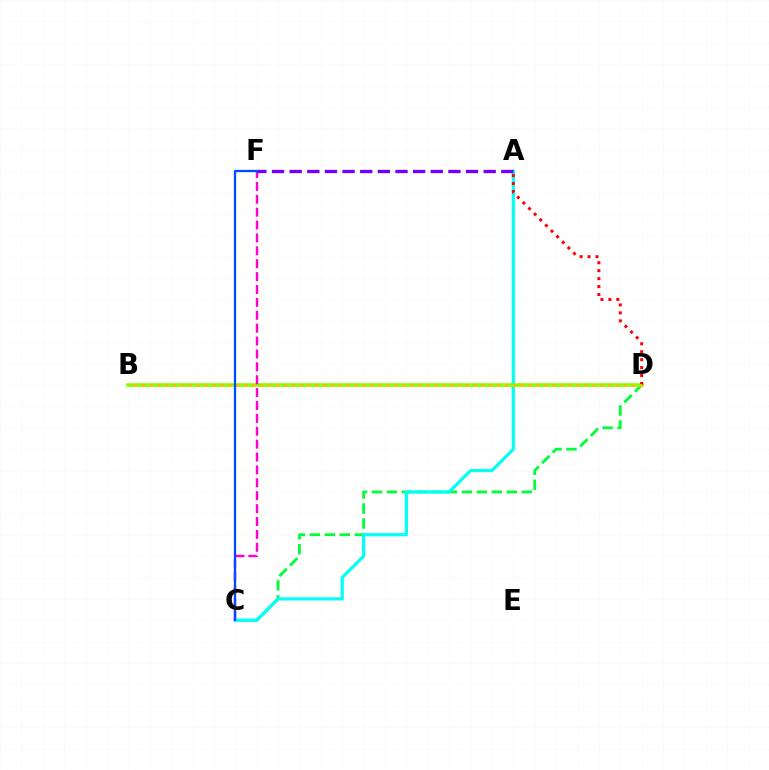{('C', 'D'): [{'color': '#00ff39', 'line_style': 'dashed', 'thickness': 2.04}], ('A', 'C'): [{'color': '#00fff6', 'line_style': 'solid', 'thickness': 2.3}], ('B', 'D'): [{'color': '#84ff00', 'line_style': 'solid', 'thickness': 2.58}, {'color': '#ffbd00', 'line_style': 'dotted', 'thickness': 2.15}], ('A', 'D'): [{'color': '#ff0000', 'line_style': 'dotted', 'thickness': 2.16}], ('C', 'F'): [{'color': '#ff00cf', 'line_style': 'dashed', 'thickness': 1.75}, {'color': '#004bff', 'line_style': 'solid', 'thickness': 1.66}], ('A', 'F'): [{'color': '#7200ff', 'line_style': 'dashed', 'thickness': 2.4}]}